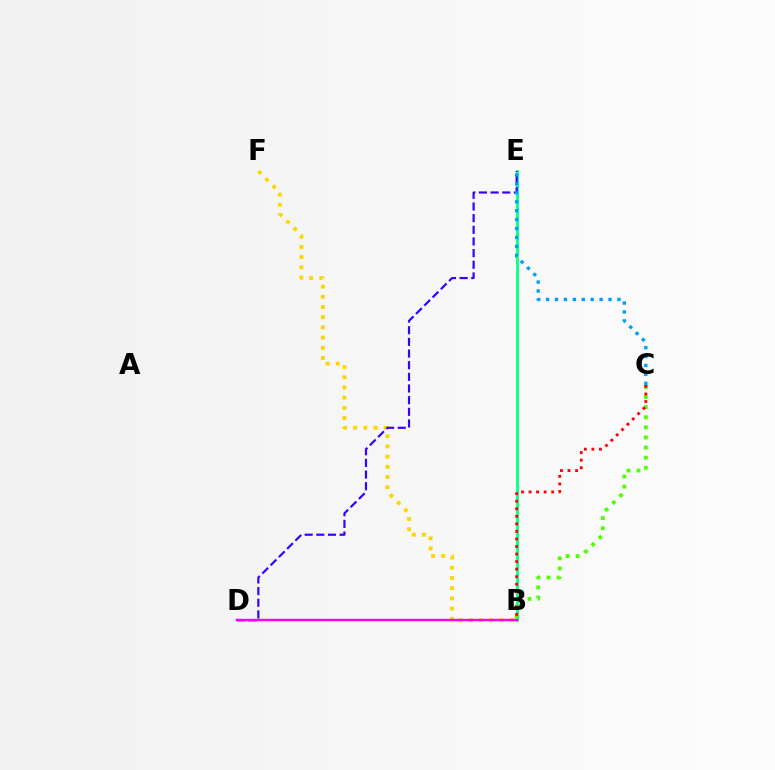{('B', 'F'): [{'color': '#ffd500', 'line_style': 'dotted', 'thickness': 2.77}], ('B', 'E'): [{'color': '#00ff86', 'line_style': 'solid', 'thickness': 1.97}], ('D', 'E'): [{'color': '#3700ff', 'line_style': 'dashed', 'thickness': 1.58}], ('B', 'D'): [{'color': '#ff00ed', 'line_style': 'solid', 'thickness': 1.73}], ('B', 'C'): [{'color': '#4fff00', 'line_style': 'dotted', 'thickness': 2.75}, {'color': '#ff0000', 'line_style': 'dotted', 'thickness': 2.05}], ('C', 'E'): [{'color': '#009eff', 'line_style': 'dotted', 'thickness': 2.42}]}